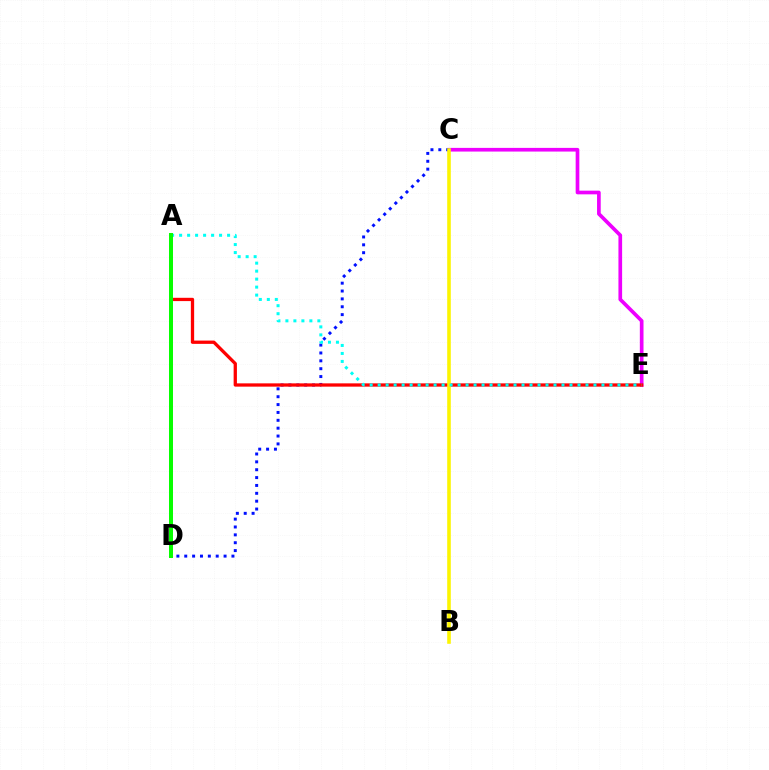{('C', 'E'): [{'color': '#ee00ff', 'line_style': 'solid', 'thickness': 2.65}], ('C', 'D'): [{'color': '#0010ff', 'line_style': 'dotted', 'thickness': 2.14}], ('A', 'E'): [{'color': '#ff0000', 'line_style': 'solid', 'thickness': 2.37}, {'color': '#00fff6', 'line_style': 'dotted', 'thickness': 2.17}], ('B', 'C'): [{'color': '#fcf500', 'line_style': 'solid', 'thickness': 2.59}], ('A', 'D'): [{'color': '#08ff00', 'line_style': 'solid', 'thickness': 2.88}]}